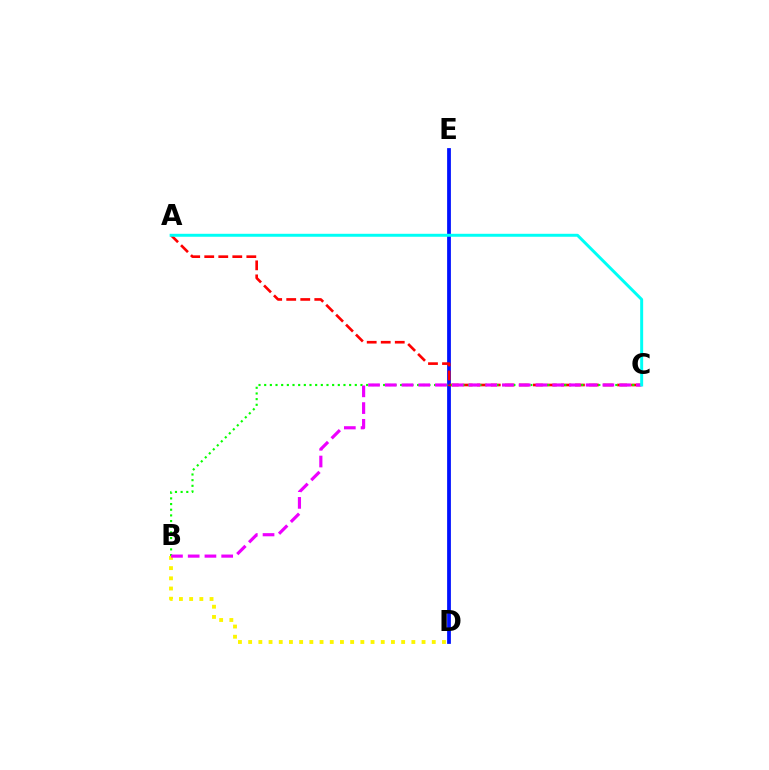{('D', 'E'): [{'color': '#0010ff', 'line_style': 'solid', 'thickness': 2.71}], ('A', 'C'): [{'color': '#ff0000', 'line_style': 'dashed', 'thickness': 1.91}, {'color': '#00fff6', 'line_style': 'solid', 'thickness': 2.14}], ('B', 'D'): [{'color': '#fcf500', 'line_style': 'dotted', 'thickness': 2.77}], ('B', 'C'): [{'color': '#08ff00', 'line_style': 'dotted', 'thickness': 1.54}, {'color': '#ee00ff', 'line_style': 'dashed', 'thickness': 2.27}]}